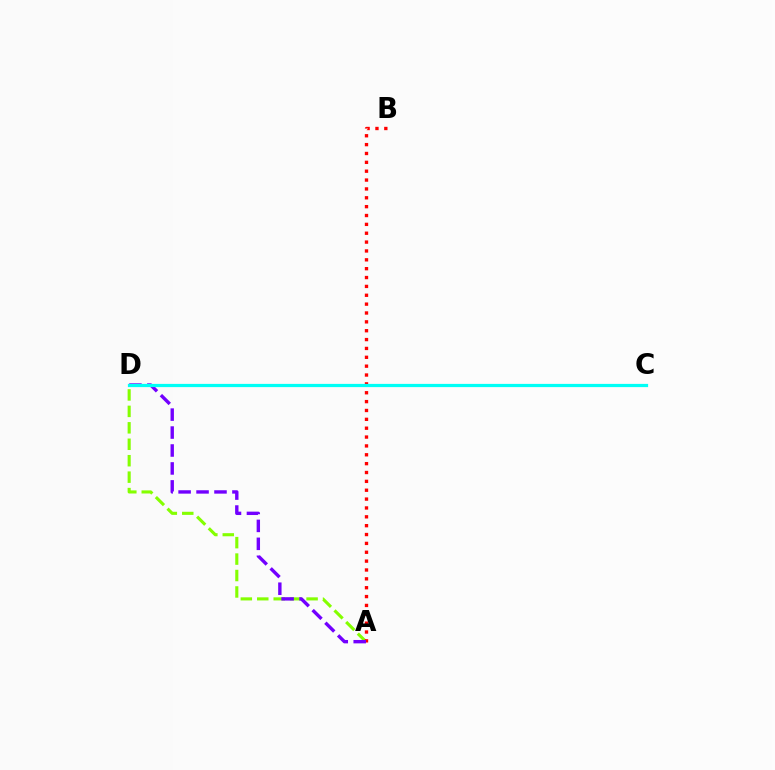{('A', 'D'): [{'color': '#84ff00', 'line_style': 'dashed', 'thickness': 2.23}, {'color': '#7200ff', 'line_style': 'dashed', 'thickness': 2.44}], ('A', 'B'): [{'color': '#ff0000', 'line_style': 'dotted', 'thickness': 2.41}], ('C', 'D'): [{'color': '#00fff6', 'line_style': 'solid', 'thickness': 2.32}]}